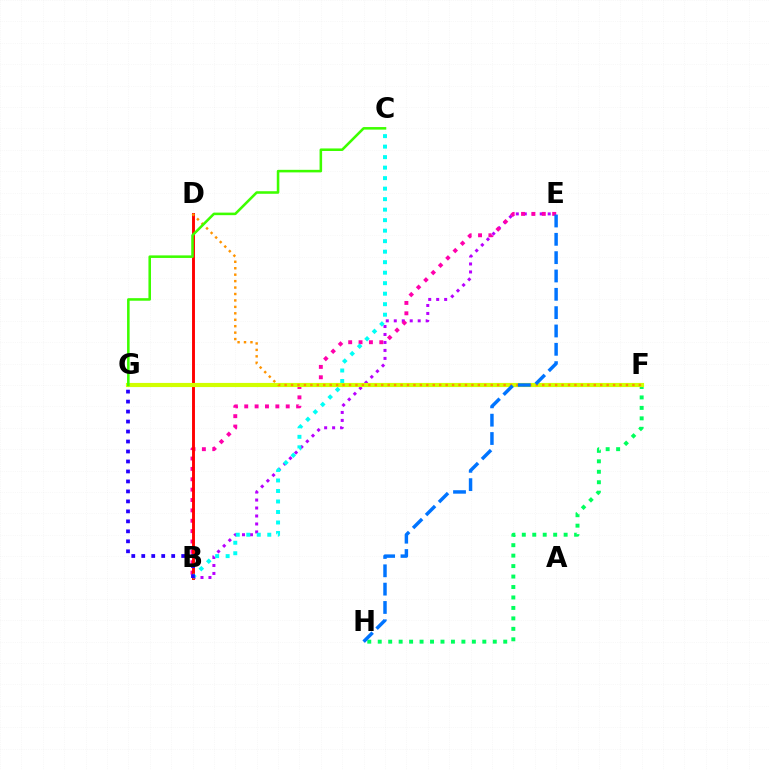{('F', 'H'): [{'color': '#00ff5c', 'line_style': 'dotted', 'thickness': 2.84}], ('B', 'E'): [{'color': '#b900ff', 'line_style': 'dotted', 'thickness': 2.17}, {'color': '#ff00ac', 'line_style': 'dotted', 'thickness': 2.82}], ('B', 'D'): [{'color': '#ff0000', 'line_style': 'solid', 'thickness': 2.09}], ('B', 'C'): [{'color': '#00fff6', 'line_style': 'dotted', 'thickness': 2.85}], ('B', 'G'): [{'color': '#2500ff', 'line_style': 'dotted', 'thickness': 2.71}], ('F', 'G'): [{'color': '#d1ff00', 'line_style': 'solid', 'thickness': 2.98}], ('D', 'F'): [{'color': '#ff9400', 'line_style': 'dotted', 'thickness': 1.75}], ('C', 'G'): [{'color': '#3dff00', 'line_style': 'solid', 'thickness': 1.84}], ('E', 'H'): [{'color': '#0074ff', 'line_style': 'dashed', 'thickness': 2.49}]}